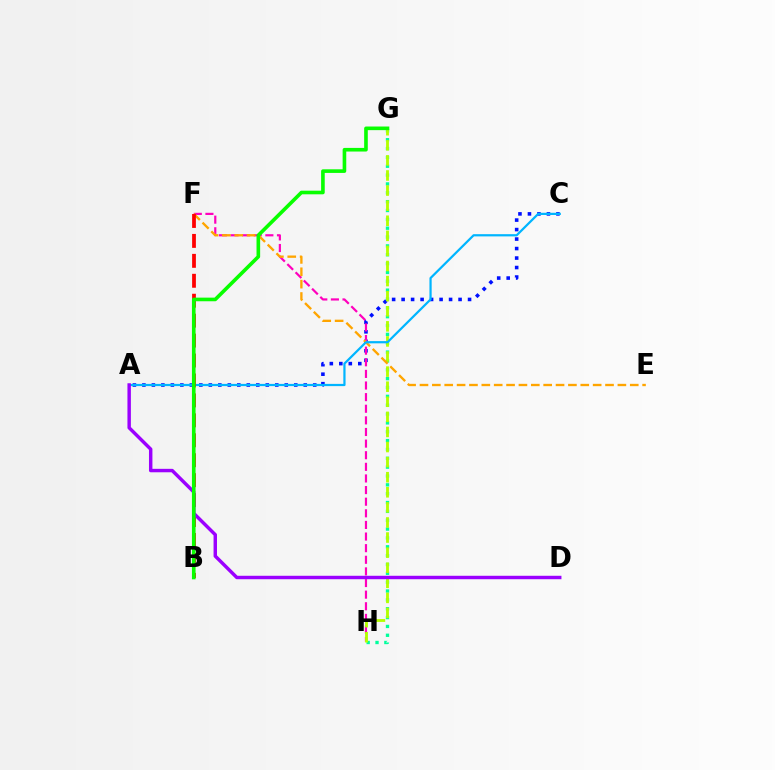{('A', 'C'): [{'color': '#0010ff', 'line_style': 'dotted', 'thickness': 2.58}, {'color': '#00b5ff', 'line_style': 'solid', 'thickness': 1.6}], ('F', 'H'): [{'color': '#ff00bd', 'line_style': 'dashed', 'thickness': 1.58}], ('G', 'H'): [{'color': '#00ff9d', 'line_style': 'dotted', 'thickness': 2.4}, {'color': '#b3ff00', 'line_style': 'dashed', 'thickness': 2.05}], ('E', 'F'): [{'color': '#ffa500', 'line_style': 'dashed', 'thickness': 1.68}], ('B', 'F'): [{'color': '#ff0000', 'line_style': 'dashed', 'thickness': 2.71}], ('A', 'D'): [{'color': '#9b00ff', 'line_style': 'solid', 'thickness': 2.48}], ('B', 'G'): [{'color': '#08ff00', 'line_style': 'solid', 'thickness': 2.61}]}